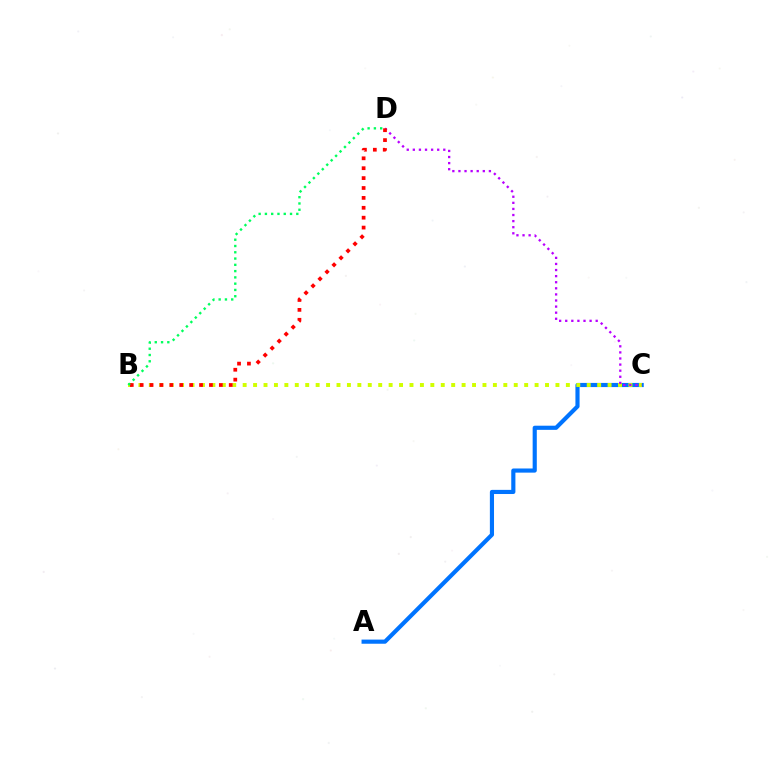{('A', 'C'): [{'color': '#0074ff', 'line_style': 'solid', 'thickness': 2.98}], ('B', 'C'): [{'color': '#d1ff00', 'line_style': 'dotted', 'thickness': 2.83}], ('C', 'D'): [{'color': '#b900ff', 'line_style': 'dotted', 'thickness': 1.65}], ('B', 'D'): [{'color': '#ff0000', 'line_style': 'dotted', 'thickness': 2.69}, {'color': '#00ff5c', 'line_style': 'dotted', 'thickness': 1.71}]}